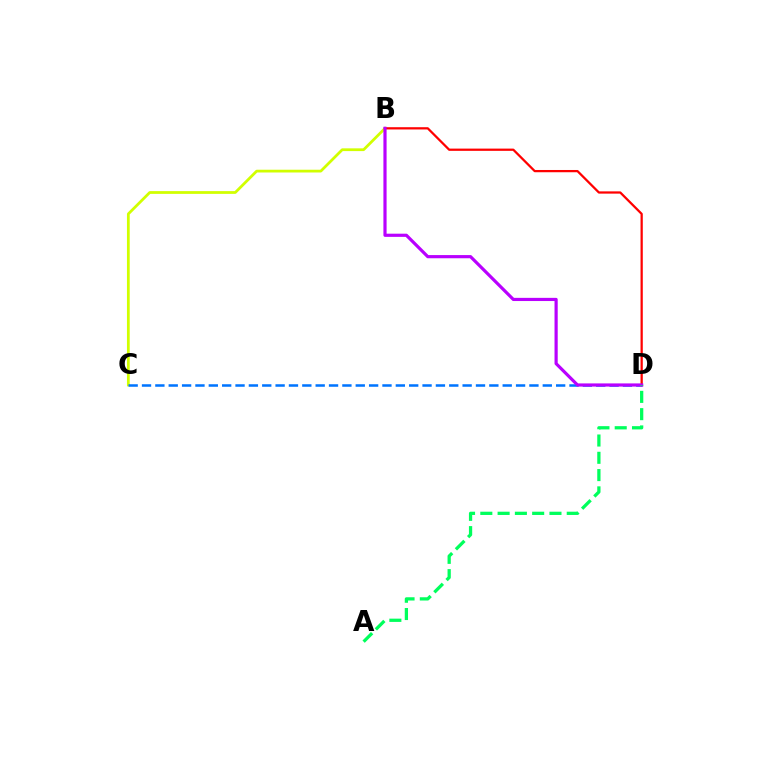{('B', 'C'): [{'color': '#d1ff00', 'line_style': 'solid', 'thickness': 1.99}], ('C', 'D'): [{'color': '#0074ff', 'line_style': 'dashed', 'thickness': 1.81}], ('B', 'D'): [{'color': '#ff0000', 'line_style': 'solid', 'thickness': 1.62}, {'color': '#b900ff', 'line_style': 'solid', 'thickness': 2.29}], ('A', 'D'): [{'color': '#00ff5c', 'line_style': 'dashed', 'thickness': 2.35}]}